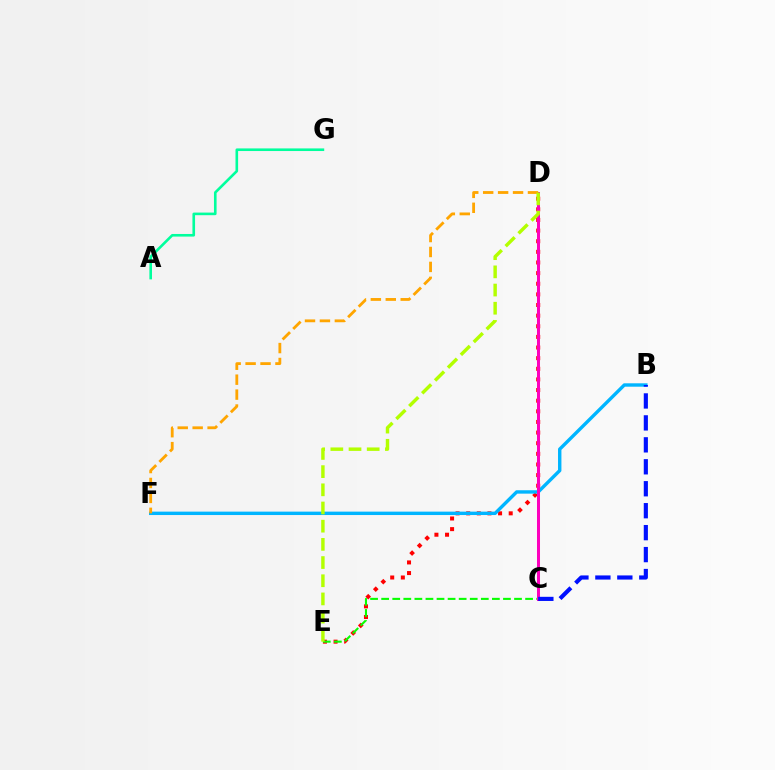{('D', 'E'): [{'color': '#ff0000', 'line_style': 'dotted', 'thickness': 2.89}, {'color': '#b3ff00', 'line_style': 'dashed', 'thickness': 2.47}], ('C', 'E'): [{'color': '#08ff00', 'line_style': 'dashed', 'thickness': 1.5}], ('B', 'F'): [{'color': '#00b5ff', 'line_style': 'solid', 'thickness': 2.45}], ('C', 'D'): [{'color': '#9b00ff', 'line_style': 'solid', 'thickness': 2.17}, {'color': '#ff00bd', 'line_style': 'solid', 'thickness': 2.12}], ('D', 'F'): [{'color': '#ffa500', 'line_style': 'dashed', 'thickness': 2.03}], ('B', 'C'): [{'color': '#0010ff', 'line_style': 'dashed', 'thickness': 2.98}], ('A', 'G'): [{'color': '#00ff9d', 'line_style': 'solid', 'thickness': 1.88}]}